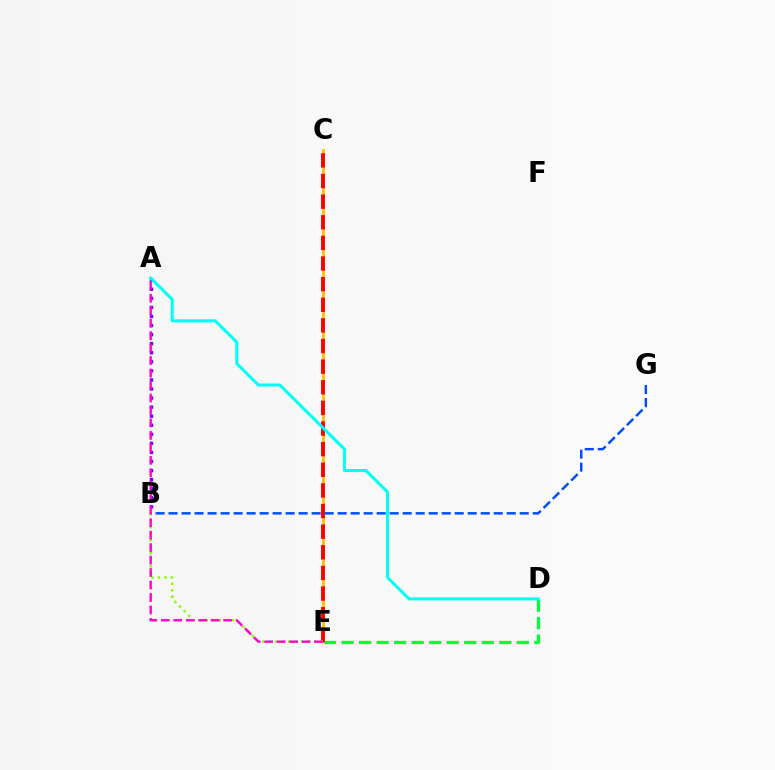{('C', 'E'): [{'color': '#ffbd00', 'line_style': 'solid', 'thickness': 2.03}, {'color': '#ff0000', 'line_style': 'dashed', 'thickness': 2.8}], ('A', 'B'): [{'color': '#7200ff', 'line_style': 'dotted', 'thickness': 2.46}], ('D', 'E'): [{'color': '#00ff39', 'line_style': 'dashed', 'thickness': 2.38}], ('B', 'G'): [{'color': '#004bff', 'line_style': 'dashed', 'thickness': 1.77}], ('B', 'E'): [{'color': '#84ff00', 'line_style': 'dotted', 'thickness': 1.77}], ('A', 'E'): [{'color': '#ff00cf', 'line_style': 'dashed', 'thickness': 1.69}], ('A', 'D'): [{'color': '#00fff6', 'line_style': 'solid', 'thickness': 2.18}]}